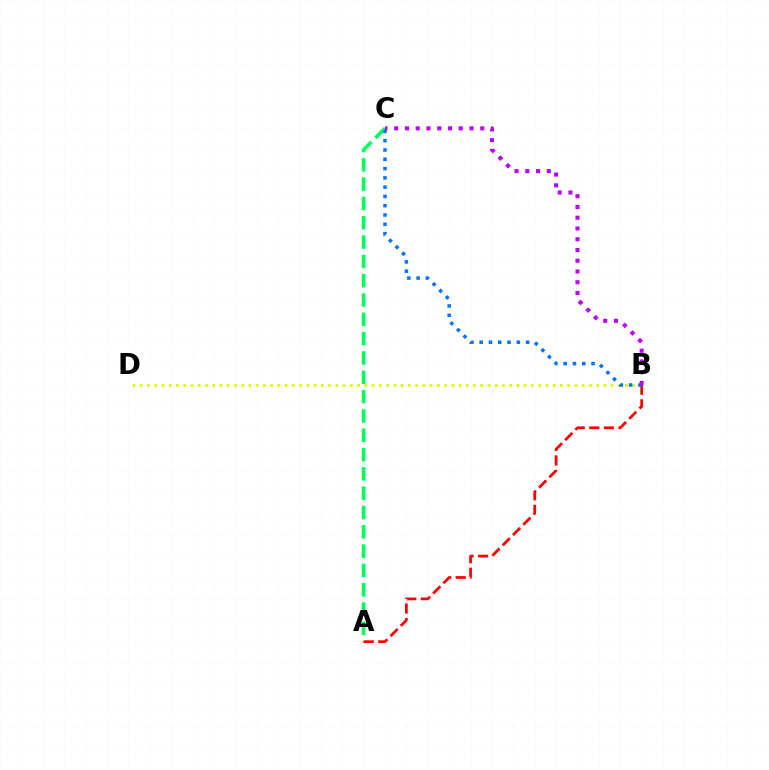{('A', 'C'): [{'color': '#00ff5c', 'line_style': 'dashed', 'thickness': 2.62}], ('B', 'D'): [{'color': '#d1ff00', 'line_style': 'dotted', 'thickness': 1.97}], ('A', 'B'): [{'color': '#ff0000', 'line_style': 'dashed', 'thickness': 1.98}], ('B', 'C'): [{'color': '#0074ff', 'line_style': 'dotted', 'thickness': 2.52}, {'color': '#b900ff', 'line_style': 'dotted', 'thickness': 2.92}]}